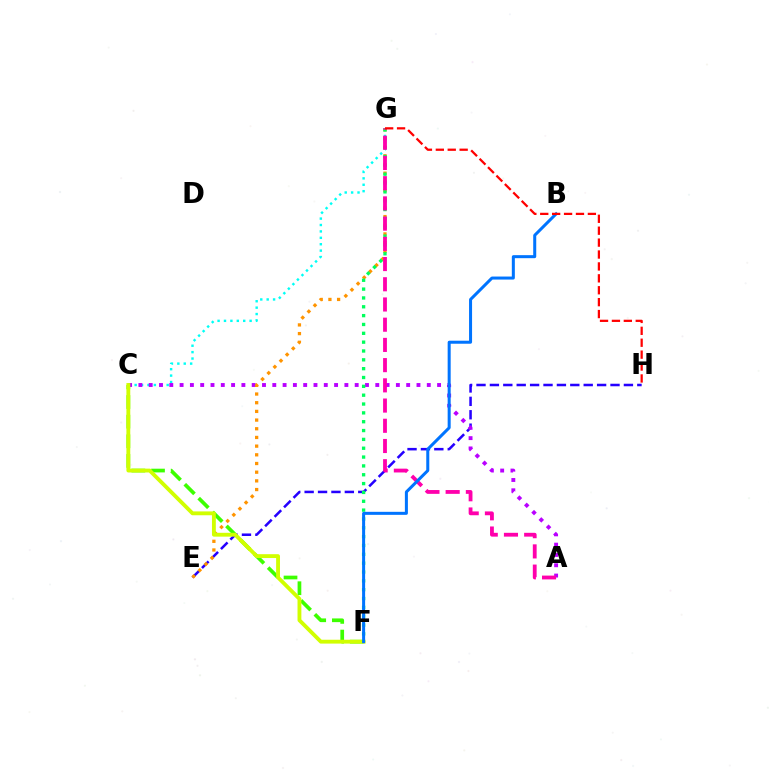{('C', 'F'): [{'color': '#3dff00', 'line_style': 'dashed', 'thickness': 2.67}, {'color': '#d1ff00', 'line_style': 'solid', 'thickness': 2.77}], ('E', 'H'): [{'color': '#2500ff', 'line_style': 'dashed', 'thickness': 1.82}], ('C', 'G'): [{'color': '#00fff6', 'line_style': 'dotted', 'thickness': 1.74}], ('A', 'C'): [{'color': '#b900ff', 'line_style': 'dotted', 'thickness': 2.8}], ('E', 'G'): [{'color': '#ff9400', 'line_style': 'dotted', 'thickness': 2.36}], ('F', 'G'): [{'color': '#00ff5c', 'line_style': 'dotted', 'thickness': 2.4}], ('A', 'G'): [{'color': '#ff00ac', 'line_style': 'dashed', 'thickness': 2.75}], ('B', 'F'): [{'color': '#0074ff', 'line_style': 'solid', 'thickness': 2.18}], ('G', 'H'): [{'color': '#ff0000', 'line_style': 'dashed', 'thickness': 1.62}]}